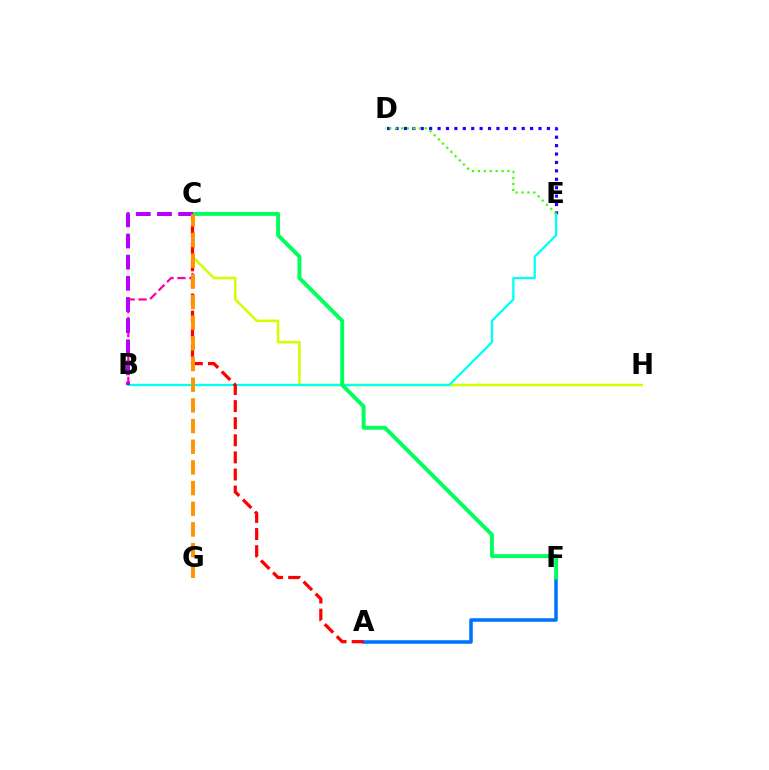{('C', 'H'): [{'color': '#d1ff00', 'line_style': 'solid', 'thickness': 1.84}], ('A', 'F'): [{'color': '#0074ff', 'line_style': 'solid', 'thickness': 2.56}], ('D', 'E'): [{'color': '#2500ff', 'line_style': 'dotted', 'thickness': 2.29}, {'color': '#3dff00', 'line_style': 'dotted', 'thickness': 1.6}], ('B', 'E'): [{'color': '#00fff6', 'line_style': 'solid', 'thickness': 1.63}], ('B', 'C'): [{'color': '#ff00ac', 'line_style': 'dashed', 'thickness': 1.62}, {'color': '#b900ff', 'line_style': 'dashed', 'thickness': 2.87}], ('A', 'C'): [{'color': '#ff0000', 'line_style': 'dashed', 'thickness': 2.32}], ('C', 'F'): [{'color': '#00ff5c', 'line_style': 'solid', 'thickness': 2.81}], ('C', 'G'): [{'color': '#ff9400', 'line_style': 'dashed', 'thickness': 2.81}]}